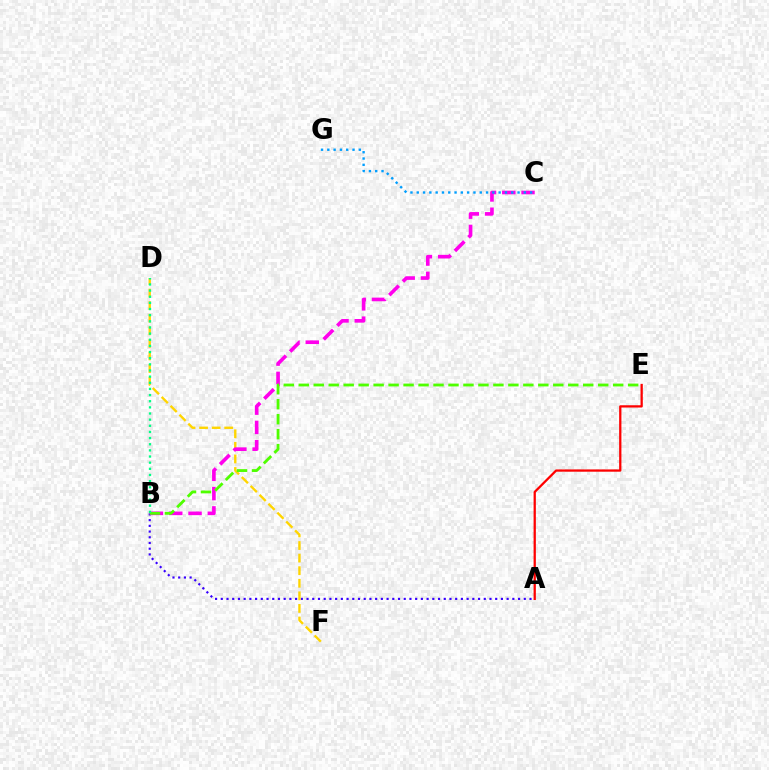{('A', 'B'): [{'color': '#3700ff', 'line_style': 'dotted', 'thickness': 1.55}], ('D', 'F'): [{'color': '#ffd500', 'line_style': 'dashed', 'thickness': 1.71}], ('B', 'C'): [{'color': '#ff00ed', 'line_style': 'dashed', 'thickness': 2.62}], ('A', 'E'): [{'color': '#ff0000', 'line_style': 'solid', 'thickness': 1.63}], ('B', 'E'): [{'color': '#4fff00', 'line_style': 'dashed', 'thickness': 2.03}], ('C', 'G'): [{'color': '#009eff', 'line_style': 'dotted', 'thickness': 1.71}], ('B', 'D'): [{'color': '#00ff86', 'line_style': 'dotted', 'thickness': 1.67}]}